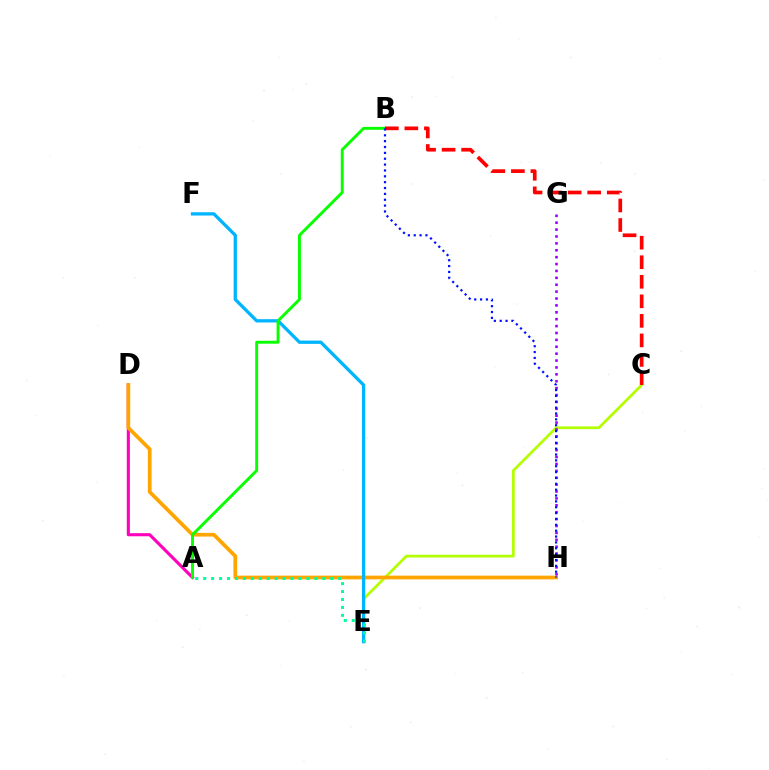{('A', 'D'): [{'color': '#ff00bd', 'line_style': 'solid', 'thickness': 2.23}], ('C', 'E'): [{'color': '#b3ff00', 'line_style': 'solid', 'thickness': 1.97}], ('D', 'H'): [{'color': '#ffa500', 'line_style': 'solid', 'thickness': 2.68}], ('E', 'F'): [{'color': '#00b5ff', 'line_style': 'solid', 'thickness': 2.37}], ('G', 'H'): [{'color': '#9b00ff', 'line_style': 'dotted', 'thickness': 1.87}], ('A', 'E'): [{'color': '#00ff9d', 'line_style': 'dotted', 'thickness': 2.16}], ('A', 'B'): [{'color': '#08ff00', 'line_style': 'solid', 'thickness': 2.1}], ('B', 'C'): [{'color': '#ff0000', 'line_style': 'dashed', 'thickness': 2.65}], ('B', 'H'): [{'color': '#0010ff', 'line_style': 'dotted', 'thickness': 1.59}]}